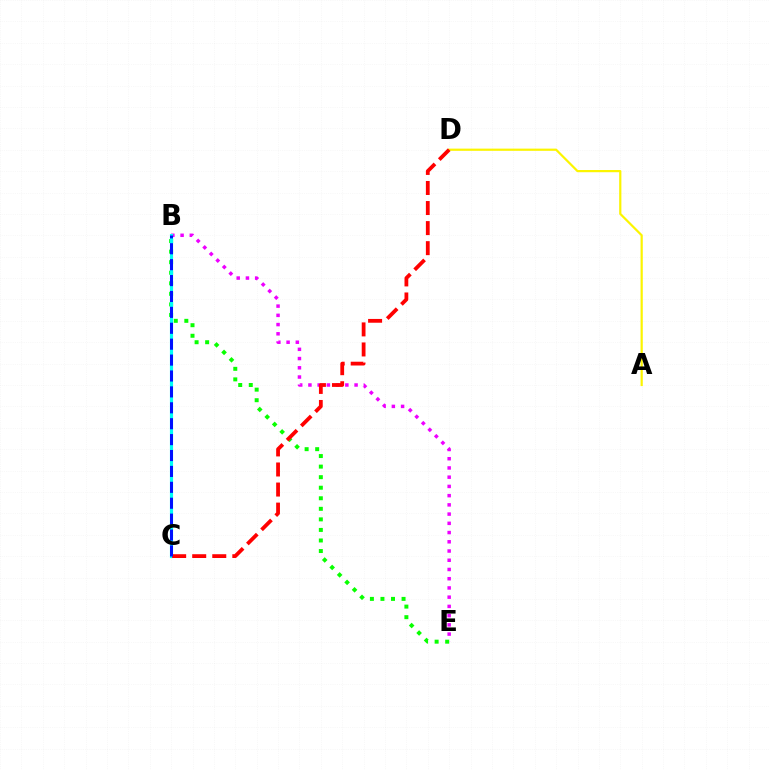{('B', 'E'): [{'color': '#ee00ff', 'line_style': 'dotted', 'thickness': 2.51}, {'color': '#08ff00', 'line_style': 'dotted', 'thickness': 2.87}], ('A', 'D'): [{'color': '#fcf500', 'line_style': 'solid', 'thickness': 1.59}], ('B', 'C'): [{'color': '#00fff6', 'line_style': 'solid', 'thickness': 2.27}, {'color': '#0010ff', 'line_style': 'dashed', 'thickness': 2.16}], ('C', 'D'): [{'color': '#ff0000', 'line_style': 'dashed', 'thickness': 2.72}]}